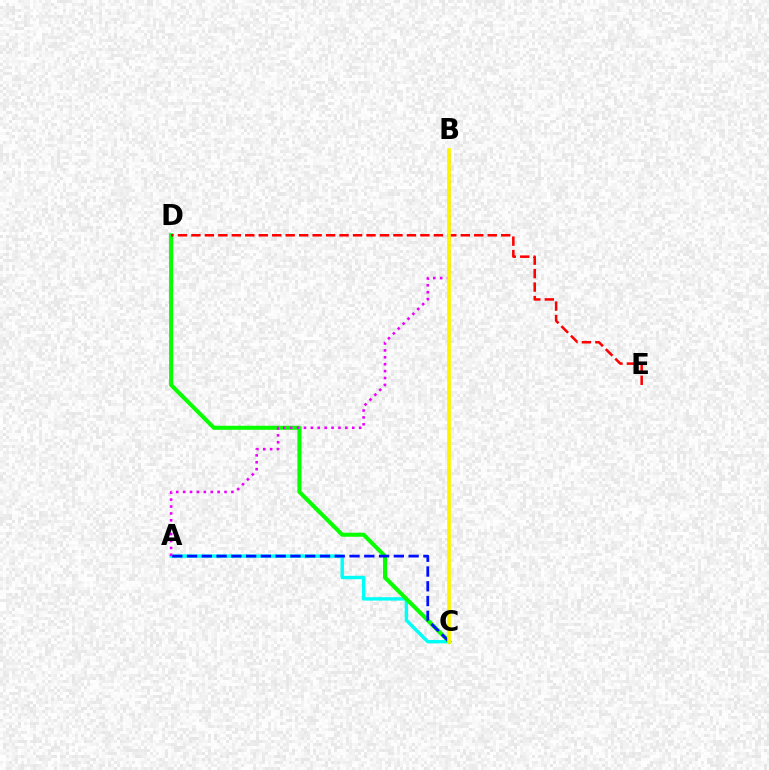{('A', 'C'): [{'color': '#00fff6', 'line_style': 'solid', 'thickness': 2.46}, {'color': '#0010ff', 'line_style': 'dashed', 'thickness': 2.01}], ('C', 'D'): [{'color': '#08ff00', 'line_style': 'solid', 'thickness': 2.91}], ('D', 'E'): [{'color': '#ff0000', 'line_style': 'dashed', 'thickness': 1.83}], ('A', 'B'): [{'color': '#ee00ff', 'line_style': 'dotted', 'thickness': 1.87}], ('B', 'C'): [{'color': '#fcf500', 'line_style': 'solid', 'thickness': 2.64}]}